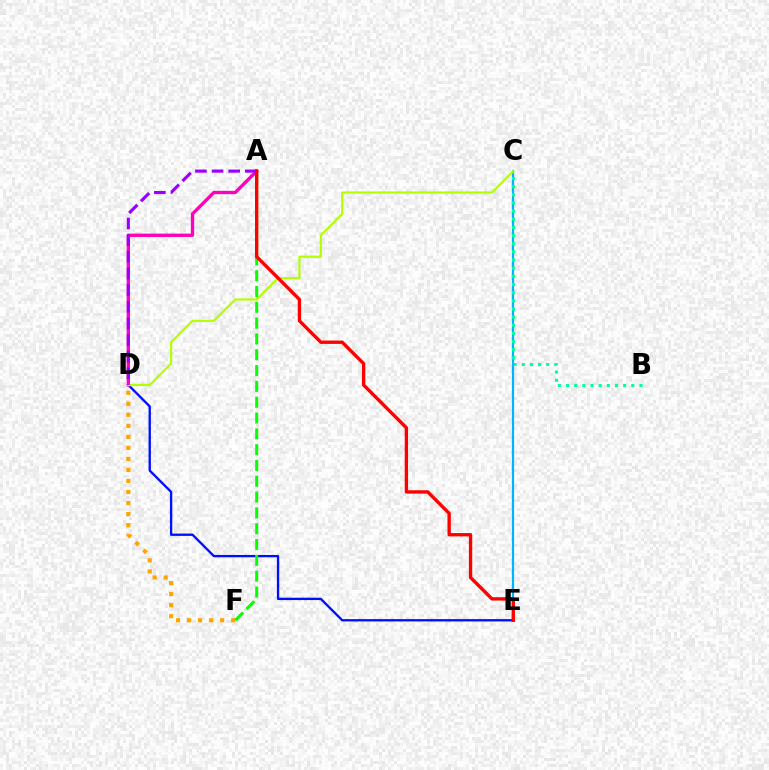{('C', 'E'): [{'color': '#00b5ff', 'line_style': 'solid', 'thickness': 1.58}], ('D', 'F'): [{'color': '#ffa500', 'line_style': 'dotted', 'thickness': 3.0}], ('D', 'E'): [{'color': '#0010ff', 'line_style': 'solid', 'thickness': 1.69}], ('A', 'D'): [{'color': '#ff00bd', 'line_style': 'solid', 'thickness': 2.41}, {'color': '#9b00ff', 'line_style': 'dashed', 'thickness': 2.26}], ('C', 'D'): [{'color': '#b3ff00', 'line_style': 'solid', 'thickness': 1.55}], ('A', 'F'): [{'color': '#08ff00', 'line_style': 'dashed', 'thickness': 2.15}], ('B', 'C'): [{'color': '#00ff9d', 'line_style': 'dotted', 'thickness': 2.22}], ('A', 'E'): [{'color': '#ff0000', 'line_style': 'solid', 'thickness': 2.42}]}